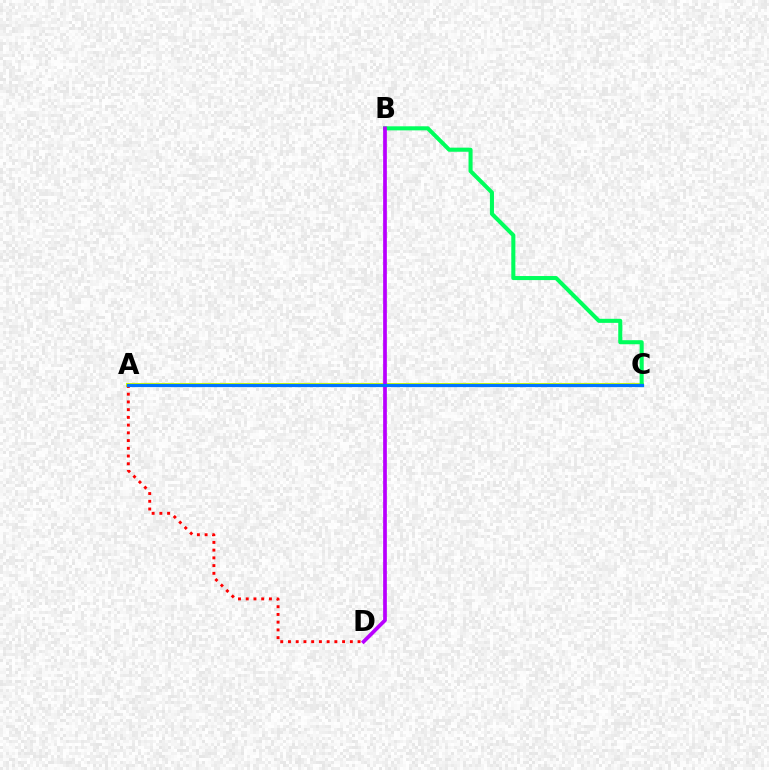{('A', 'C'): [{'color': '#d1ff00', 'line_style': 'solid', 'thickness': 2.91}, {'color': '#0074ff', 'line_style': 'solid', 'thickness': 2.3}], ('B', 'C'): [{'color': '#00ff5c', 'line_style': 'solid', 'thickness': 2.92}], ('A', 'D'): [{'color': '#ff0000', 'line_style': 'dotted', 'thickness': 2.1}], ('B', 'D'): [{'color': '#b900ff', 'line_style': 'solid', 'thickness': 2.68}]}